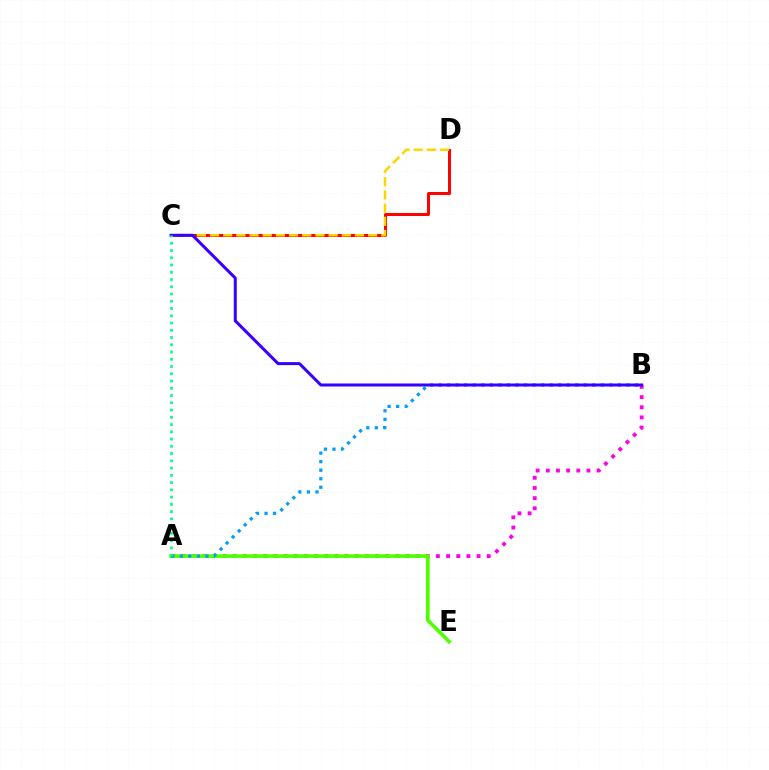{('A', 'B'): [{'color': '#ff00ed', 'line_style': 'dotted', 'thickness': 2.76}, {'color': '#009eff', 'line_style': 'dotted', 'thickness': 2.32}], ('A', 'E'): [{'color': '#4fff00', 'line_style': 'solid', 'thickness': 2.63}], ('C', 'D'): [{'color': '#ff0000', 'line_style': 'solid', 'thickness': 2.15}, {'color': '#ffd500', 'line_style': 'dashed', 'thickness': 1.79}], ('B', 'C'): [{'color': '#3700ff', 'line_style': 'solid', 'thickness': 2.17}], ('A', 'C'): [{'color': '#00ff86', 'line_style': 'dotted', 'thickness': 1.97}]}